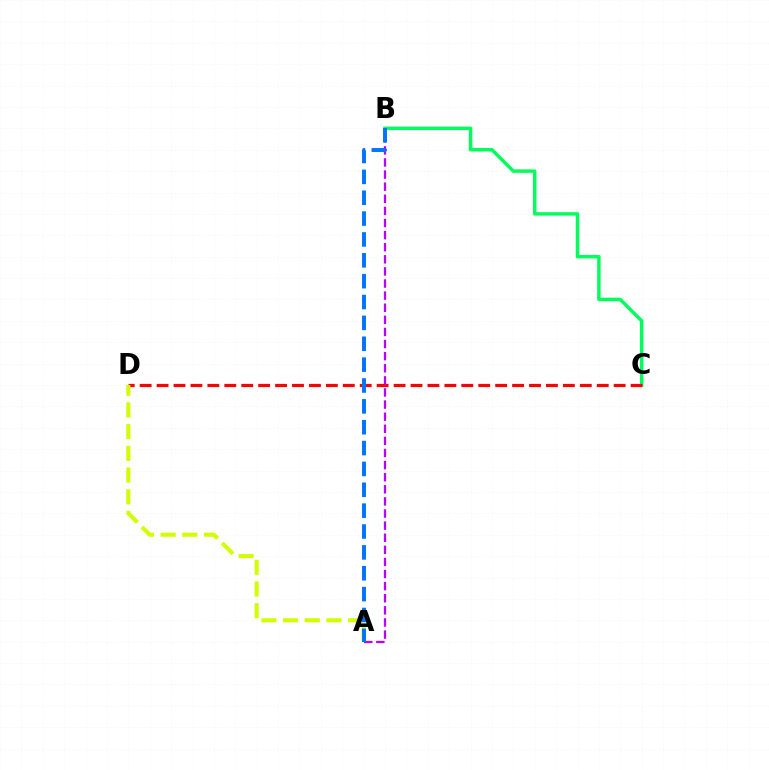{('B', 'C'): [{'color': '#00ff5c', 'line_style': 'solid', 'thickness': 2.49}], ('C', 'D'): [{'color': '#ff0000', 'line_style': 'dashed', 'thickness': 2.3}], ('A', 'B'): [{'color': '#b900ff', 'line_style': 'dashed', 'thickness': 1.64}, {'color': '#0074ff', 'line_style': 'dashed', 'thickness': 2.83}], ('A', 'D'): [{'color': '#d1ff00', 'line_style': 'dashed', 'thickness': 2.95}]}